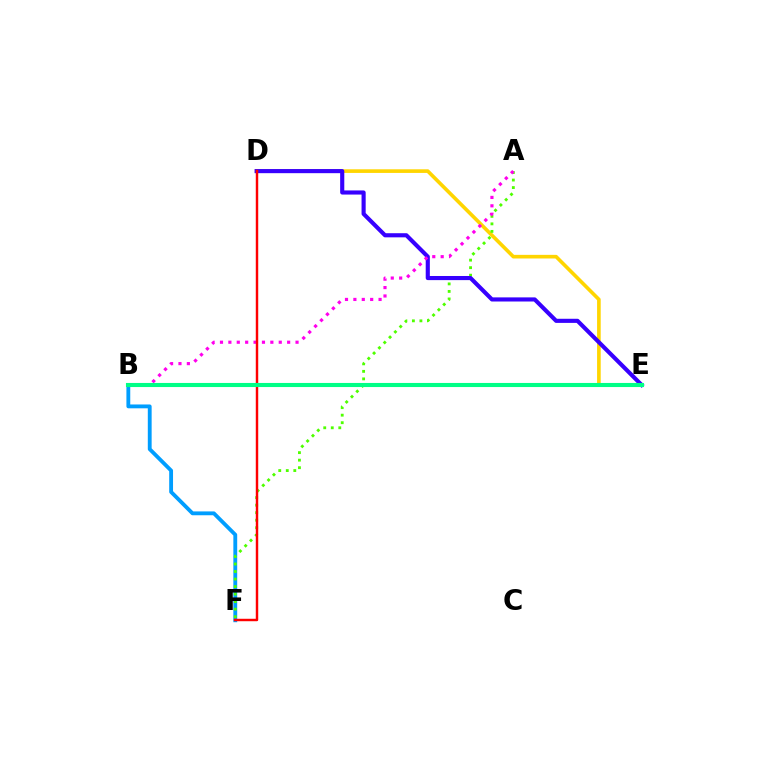{('D', 'E'): [{'color': '#ffd500', 'line_style': 'solid', 'thickness': 2.62}, {'color': '#3700ff', 'line_style': 'solid', 'thickness': 2.97}], ('B', 'F'): [{'color': '#009eff', 'line_style': 'solid', 'thickness': 2.76}], ('A', 'F'): [{'color': '#4fff00', 'line_style': 'dotted', 'thickness': 2.04}], ('A', 'B'): [{'color': '#ff00ed', 'line_style': 'dotted', 'thickness': 2.28}], ('D', 'F'): [{'color': '#ff0000', 'line_style': 'solid', 'thickness': 1.76}], ('B', 'E'): [{'color': '#00ff86', 'line_style': 'solid', 'thickness': 2.95}]}